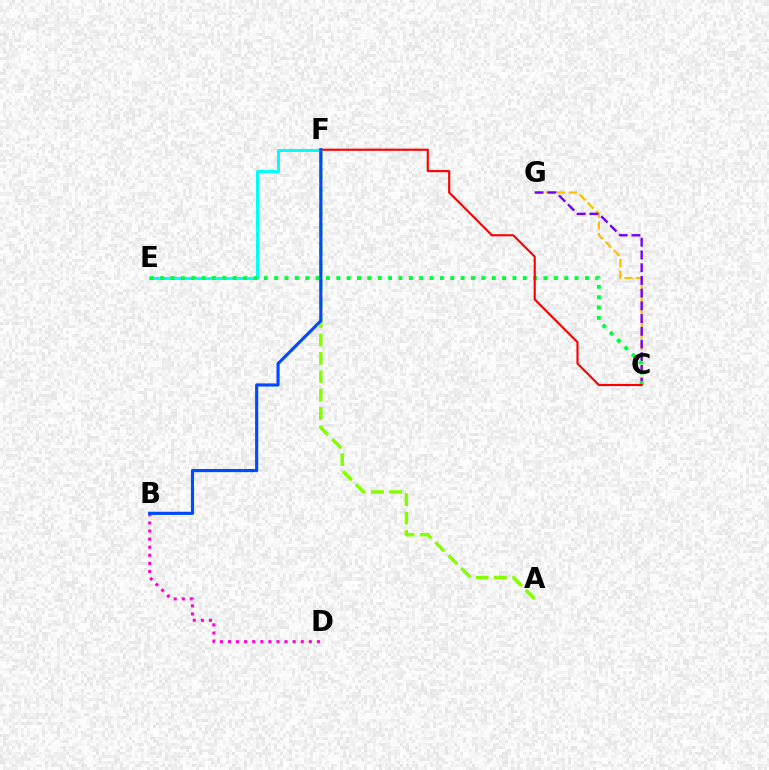{('C', 'G'): [{'color': '#ffbd00', 'line_style': 'dashed', 'thickness': 1.58}, {'color': '#7200ff', 'line_style': 'dashed', 'thickness': 1.73}], ('E', 'F'): [{'color': '#00fff6', 'line_style': 'solid', 'thickness': 2.17}], ('C', 'E'): [{'color': '#00ff39', 'line_style': 'dotted', 'thickness': 2.81}], ('B', 'D'): [{'color': '#ff00cf', 'line_style': 'dotted', 'thickness': 2.2}], ('C', 'F'): [{'color': '#ff0000', 'line_style': 'solid', 'thickness': 1.54}], ('A', 'F'): [{'color': '#84ff00', 'line_style': 'dashed', 'thickness': 2.49}], ('B', 'F'): [{'color': '#004bff', 'line_style': 'solid', 'thickness': 2.27}]}